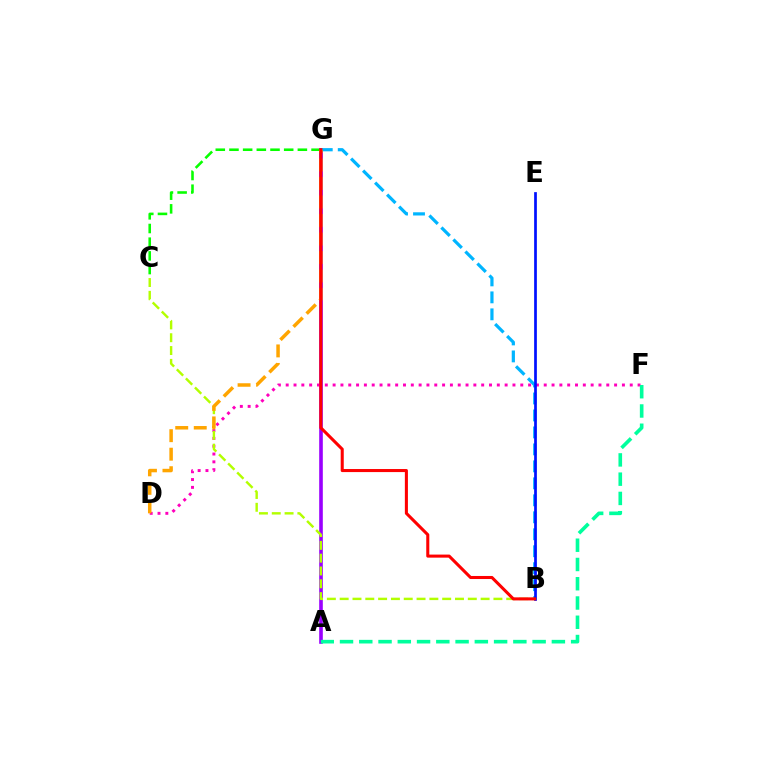{('C', 'G'): [{'color': '#08ff00', 'line_style': 'dashed', 'thickness': 1.86}], ('A', 'G'): [{'color': '#9b00ff', 'line_style': 'solid', 'thickness': 2.61}], ('B', 'G'): [{'color': '#00b5ff', 'line_style': 'dashed', 'thickness': 2.31}, {'color': '#ff0000', 'line_style': 'solid', 'thickness': 2.2}], ('D', 'F'): [{'color': '#ff00bd', 'line_style': 'dotted', 'thickness': 2.12}], ('B', 'C'): [{'color': '#b3ff00', 'line_style': 'dashed', 'thickness': 1.74}], ('D', 'G'): [{'color': '#ffa500', 'line_style': 'dashed', 'thickness': 2.52}], ('B', 'E'): [{'color': '#0010ff', 'line_style': 'solid', 'thickness': 1.96}], ('A', 'F'): [{'color': '#00ff9d', 'line_style': 'dashed', 'thickness': 2.62}]}